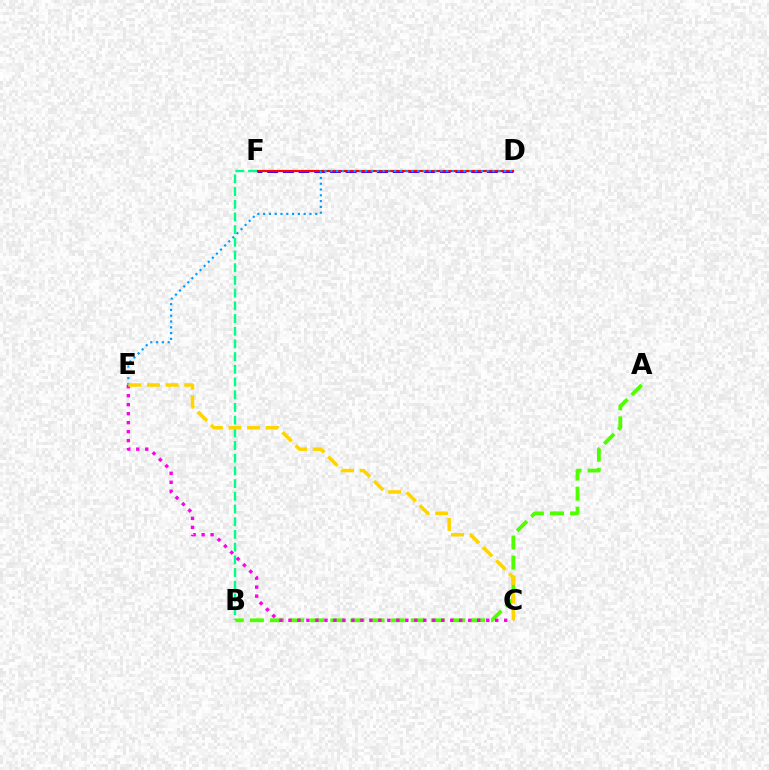{('D', 'F'): [{'color': '#3700ff', 'line_style': 'dashed', 'thickness': 2.13}, {'color': '#ff0000', 'line_style': 'solid', 'thickness': 1.58}], ('A', 'B'): [{'color': '#4fff00', 'line_style': 'dashed', 'thickness': 2.73}], ('B', 'F'): [{'color': '#00ff86', 'line_style': 'dashed', 'thickness': 1.73}], ('D', 'E'): [{'color': '#009eff', 'line_style': 'dotted', 'thickness': 1.57}], ('C', 'E'): [{'color': '#ff00ed', 'line_style': 'dotted', 'thickness': 2.44}, {'color': '#ffd500', 'line_style': 'dashed', 'thickness': 2.53}]}